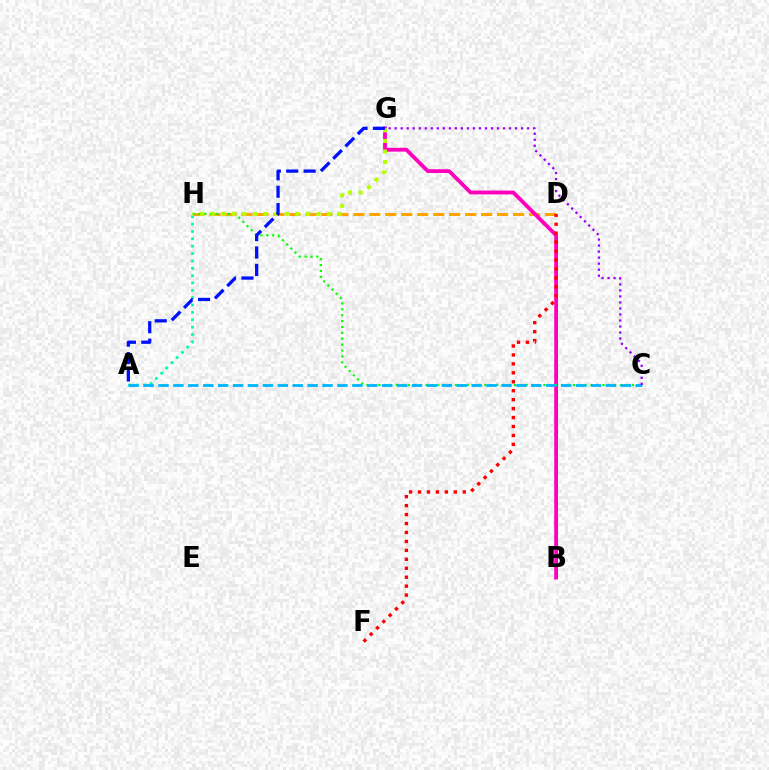{('D', 'H'): [{'color': '#ffa500', 'line_style': 'dashed', 'thickness': 2.17}], ('B', 'G'): [{'color': '#ff00bd', 'line_style': 'solid', 'thickness': 2.74}], ('C', 'H'): [{'color': '#08ff00', 'line_style': 'dotted', 'thickness': 1.6}], ('A', 'H'): [{'color': '#00ff9d', 'line_style': 'dotted', 'thickness': 2.0}], ('D', 'F'): [{'color': '#ff0000', 'line_style': 'dotted', 'thickness': 2.43}], ('G', 'H'): [{'color': '#b3ff00', 'line_style': 'dotted', 'thickness': 2.87}], ('A', 'C'): [{'color': '#00b5ff', 'line_style': 'dashed', 'thickness': 2.03}], ('C', 'G'): [{'color': '#9b00ff', 'line_style': 'dotted', 'thickness': 1.64}], ('A', 'G'): [{'color': '#0010ff', 'line_style': 'dashed', 'thickness': 2.36}]}